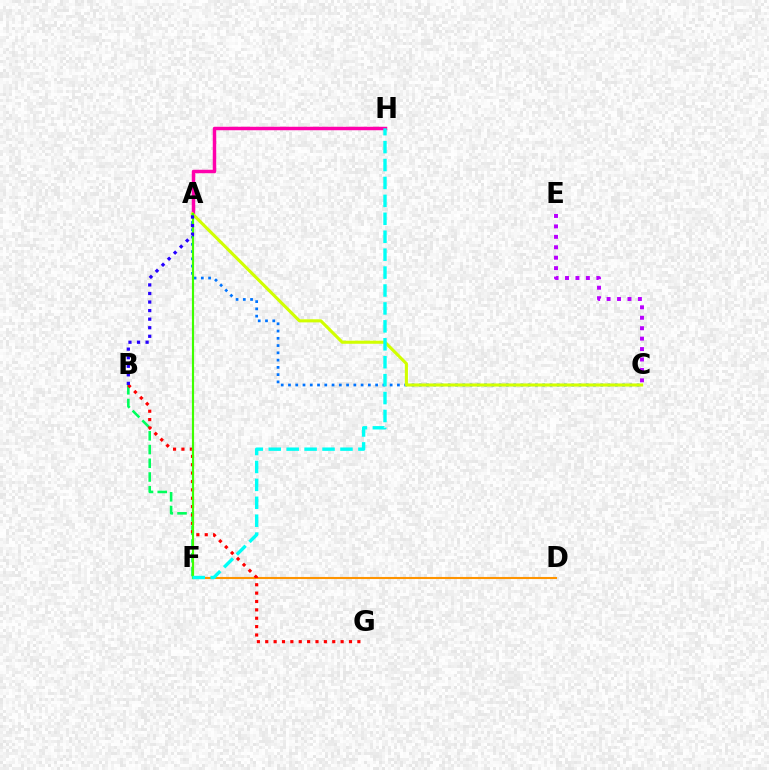{('A', 'H'): [{'color': '#ff00ac', 'line_style': 'solid', 'thickness': 2.5}], ('D', 'F'): [{'color': '#ff9400', 'line_style': 'solid', 'thickness': 1.51}], ('A', 'C'): [{'color': '#0074ff', 'line_style': 'dotted', 'thickness': 1.97}, {'color': '#d1ff00', 'line_style': 'solid', 'thickness': 2.23}], ('B', 'F'): [{'color': '#00ff5c', 'line_style': 'dashed', 'thickness': 1.86}], ('B', 'G'): [{'color': '#ff0000', 'line_style': 'dotted', 'thickness': 2.28}], ('A', 'F'): [{'color': '#3dff00', 'line_style': 'solid', 'thickness': 1.55}], ('C', 'E'): [{'color': '#b900ff', 'line_style': 'dotted', 'thickness': 2.83}], ('F', 'H'): [{'color': '#00fff6', 'line_style': 'dashed', 'thickness': 2.44}], ('A', 'B'): [{'color': '#2500ff', 'line_style': 'dotted', 'thickness': 2.33}]}